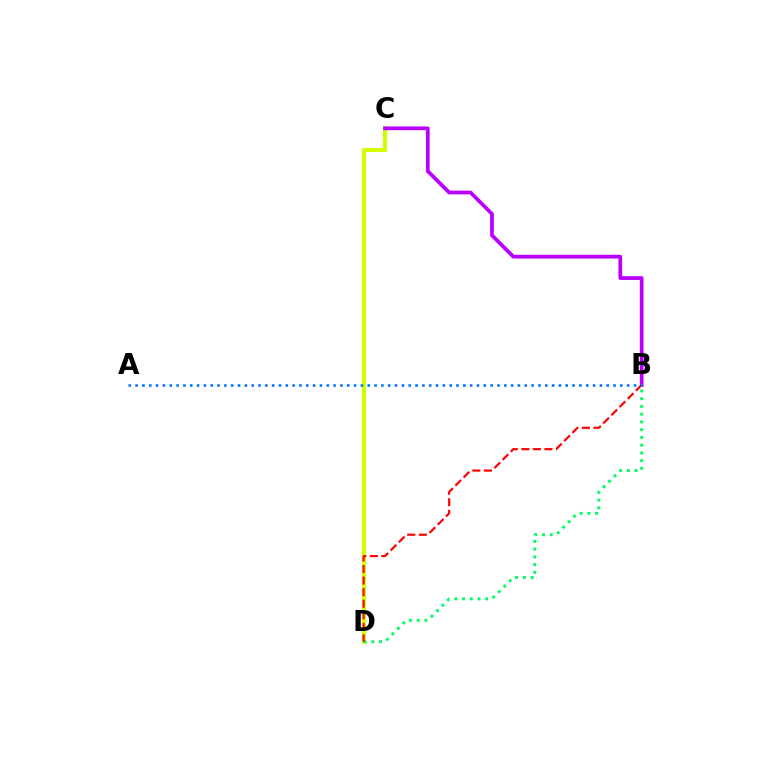{('C', 'D'): [{'color': '#d1ff00', 'line_style': 'solid', 'thickness': 2.99}], ('B', 'C'): [{'color': '#b900ff', 'line_style': 'solid', 'thickness': 2.71}], ('B', 'D'): [{'color': '#00ff5c', 'line_style': 'dotted', 'thickness': 2.1}, {'color': '#ff0000', 'line_style': 'dashed', 'thickness': 1.57}], ('A', 'B'): [{'color': '#0074ff', 'line_style': 'dotted', 'thickness': 1.85}]}